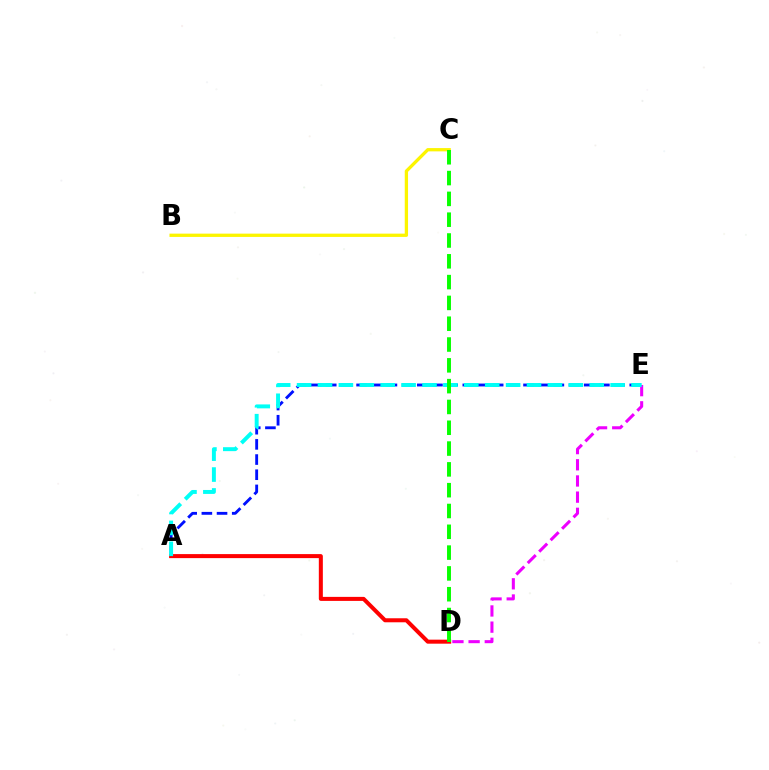{('A', 'E'): [{'color': '#0010ff', 'line_style': 'dashed', 'thickness': 2.06}, {'color': '#00fff6', 'line_style': 'dashed', 'thickness': 2.84}], ('A', 'D'): [{'color': '#ff0000', 'line_style': 'solid', 'thickness': 2.9}], ('D', 'E'): [{'color': '#ee00ff', 'line_style': 'dashed', 'thickness': 2.2}], ('B', 'C'): [{'color': '#fcf500', 'line_style': 'solid', 'thickness': 2.36}], ('C', 'D'): [{'color': '#08ff00', 'line_style': 'dashed', 'thickness': 2.83}]}